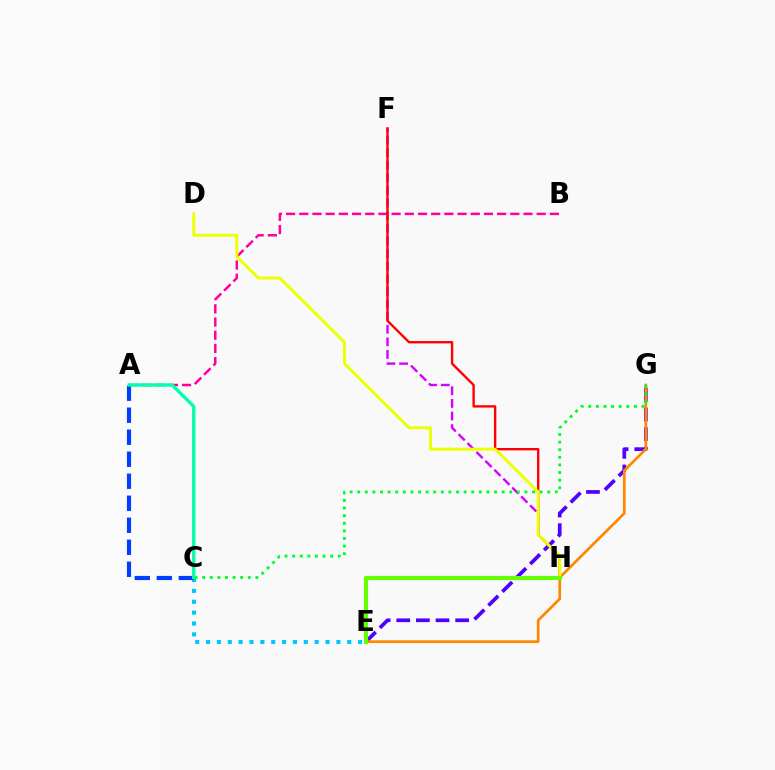{('F', 'H'): [{'color': '#d600ff', 'line_style': 'dashed', 'thickness': 1.71}, {'color': '#ff0000', 'line_style': 'solid', 'thickness': 1.7}], ('A', 'B'): [{'color': '#ff00a0', 'line_style': 'dashed', 'thickness': 1.79}], ('C', 'E'): [{'color': '#00c7ff', 'line_style': 'dotted', 'thickness': 2.95}], ('E', 'G'): [{'color': '#4f00ff', 'line_style': 'dashed', 'thickness': 2.67}, {'color': '#ff8800', 'line_style': 'solid', 'thickness': 1.96}], ('A', 'C'): [{'color': '#003fff', 'line_style': 'dashed', 'thickness': 2.99}, {'color': '#00ffaf', 'line_style': 'solid', 'thickness': 2.41}], ('C', 'G'): [{'color': '#00ff27', 'line_style': 'dotted', 'thickness': 2.07}], ('D', 'H'): [{'color': '#eeff00', 'line_style': 'solid', 'thickness': 2.11}], ('E', 'H'): [{'color': '#66ff00', 'line_style': 'solid', 'thickness': 2.97}]}